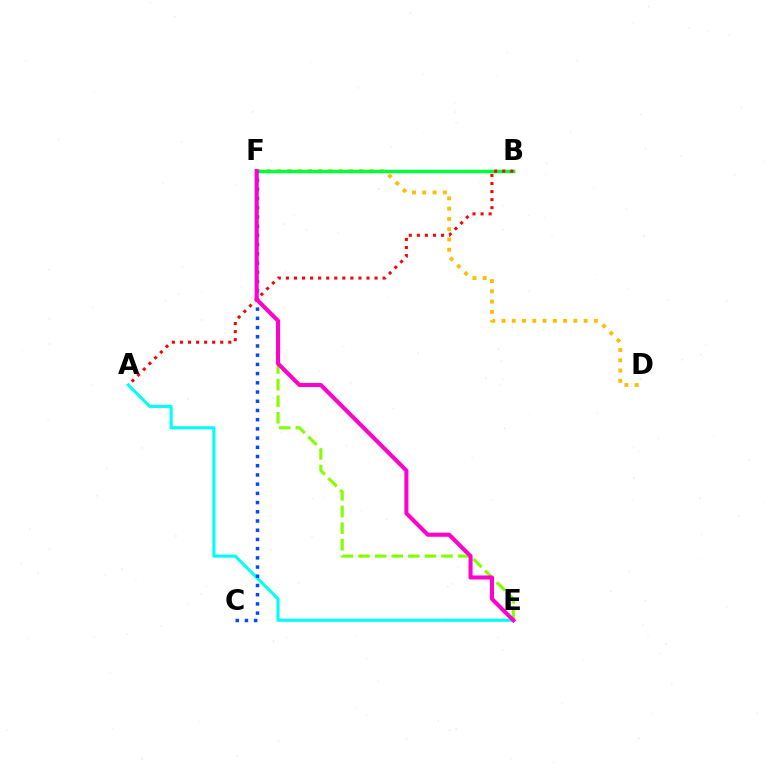{('A', 'E'): [{'color': '#00fff6', 'line_style': 'solid', 'thickness': 2.22}], ('B', 'F'): [{'color': '#7200ff', 'line_style': 'solid', 'thickness': 2.18}, {'color': '#00ff39', 'line_style': 'solid', 'thickness': 2.51}], ('D', 'F'): [{'color': '#ffbd00', 'line_style': 'dotted', 'thickness': 2.79}], ('E', 'F'): [{'color': '#84ff00', 'line_style': 'dashed', 'thickness': 2.26}, {'color': '#ff00cf', 'line_style': 'solid', 'thickness': 2.93}], ('A', 'B'): [{'color': '#ff0000', 'line_style': 'dotted', 'thickness': 2.19}], ('C', 'F'): [{'color': '#004bff', 'line_style': 'dotted', 'thickness': 2.5}]}